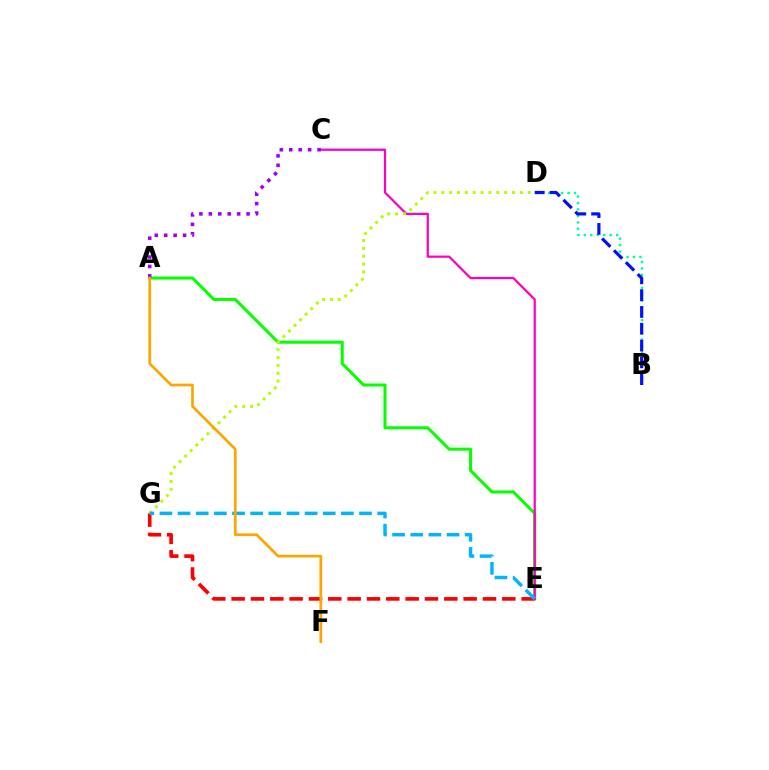{('A', 'E'): [{'color': '#08ff00', 'line_style': 'solid', 'thickness': 2.19}], ('C', 'E'): [{'color': '#ff00bd', 'line_style': 'solid', 'thickness': 1.61}], ('B', 'D'): [{'color': '#00ff9d', 'line_style': 'dotted', 'thickness': 1.76}, {'color': '#0010ff', 'line_style': 'dashed', 'thickness': 2.28}], ('E', 'G'): [{'color': '#ff0000', 'line_style': 'dashed', 'thickness': 2.63}, {'color': '#00b5ff', 'line_style': 'dashed', 'thickness': 2.47}], ('A', 'C'): [{'color': '#9b00ff', 'line_style': 'dotted', 'thickness': 2.56}], ('D', 'G'): [{'color': '#b3ff00', 'line_style': 'dotted', 'thickness': 2.13}], ('A', 'F'): [{'color': '#ffa500', 'line_style': 'solid', 'thickness': 1.94}]}